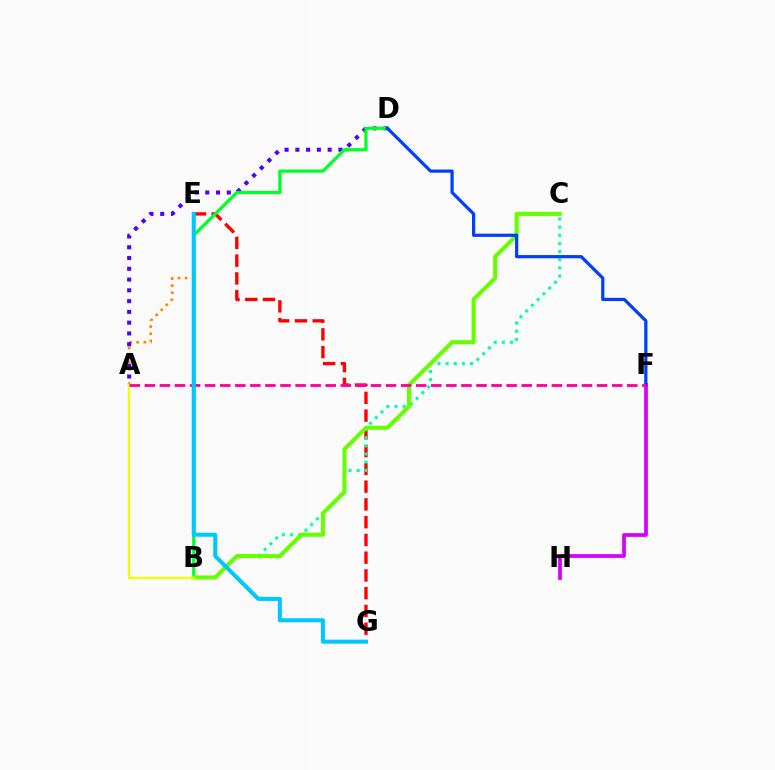{('A', 'E'): [{'color': '#ff8800', 'line_style': 'dotted', 'thickness': 1.94}], ('E', 'G'): [{'color': '#ff0000', 'line_style': 'dashed', 'thickness': 2.41}, {'color': '#00c7ff', 'line_style': 'solid', 'thickness': 2.91}], ('A', 'D'): [{'color': '#4f00ff', 'line_style': 'dotted', 'thickness': 2.93}], ('F', 'H'): [{'color': '#d600ff', 'line_style': 'solid', 'thickness': 2.7}], ('B', 'D'): [{'color': '#00ff27', 'line_style': 'solid', 'thickness': 2.32}], ('B', 'C'): [{'color': '#00ffaf', 'line_style': 'dotted', 'thickness': 2.21}, {'color': '#66ff00', 'line_style': 'solid', 'thickness': 2.94}], ('D', 'F'): [{'color': '#003fff', 'line_style': 'solid', 'thickness': 2.31}], ('A', 'B'): [{'color': '#eeff00', 'line_style': 'solid', 'thickness': 1.66}], ('A', 'F'): [{'color': '#ff00a0', 'line_style': 'dashed', 'thickness': 2.05}]}